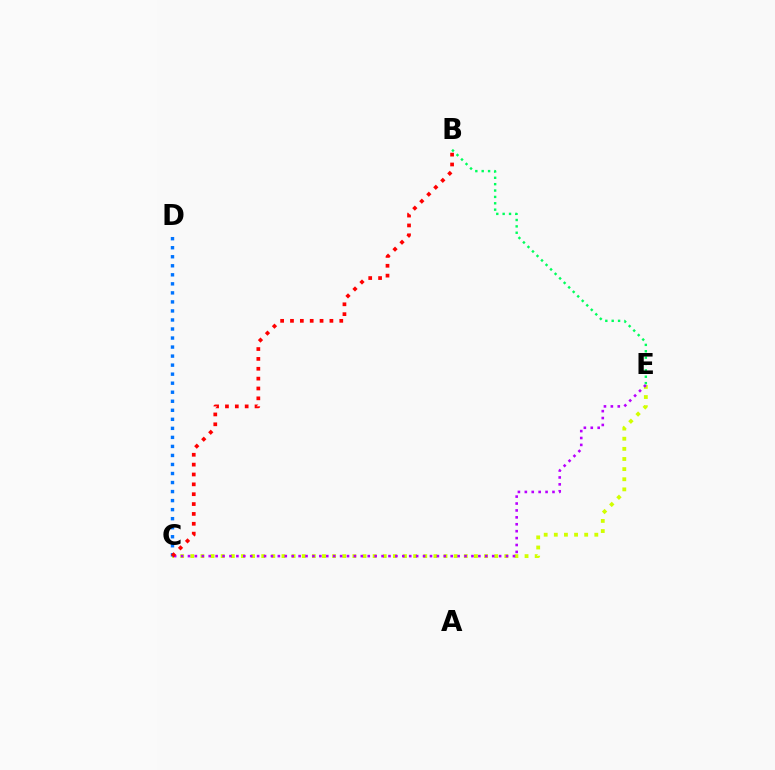{('C', 'E'): [{'color': '#d1ff00', 'line_style': 'dotted', 'thickness': 2.75}, {'color': '#b900ff', 'line_style': 'dotted', 'thickness': 1.88}], ('B', 'E'): [{'color': '#00ff5c', 'line_style': 'dotted', 'thickness': 1.73}], ('C', 'D'): [{'color': '#0074ff', 'line_style': 'dotted', 'thickness': 2.45}], ('B', 'C'): [{'color': '#ff0000', 'line_style': 'dotted', 'thickness': 2.68}]}